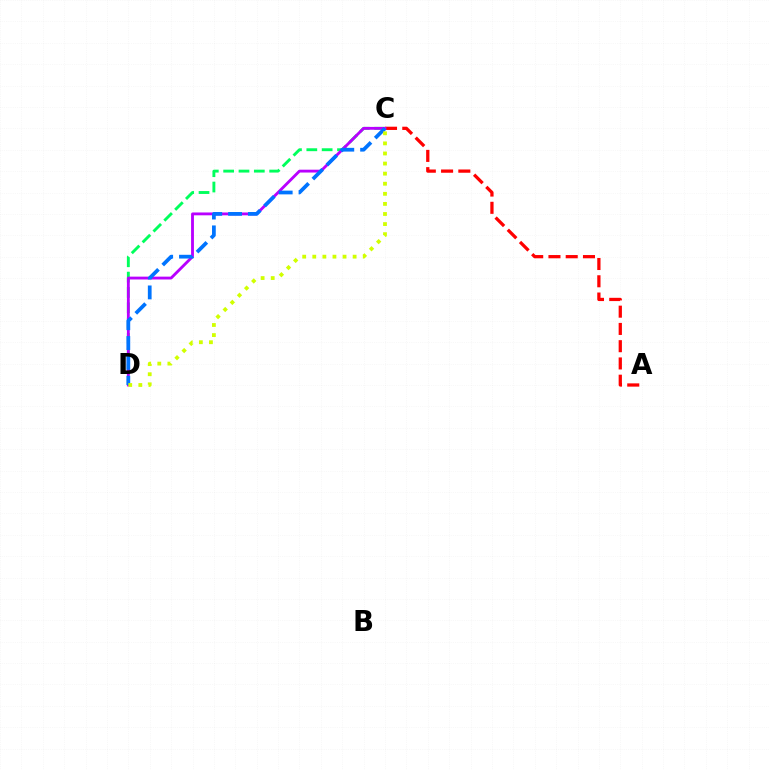{('C', 'D'): [{'color': '#00ff5c', 'line_style': 'dashed', 'thickness': 2.08}, {'color': '#b900ff', 'line_style': 'solid', 'thickness': 2.05}, {'color': '#0074ff', 'line_style': 'dashed', 'thickness': 2.69}, {'color': '#d1ff00', 'line_style': 'dotted', 'thickness': 2.74}], ('A', 'C'): [{'color': '#ff0000', 'line_style': 'dashed', 'thickness': 2.34}]}